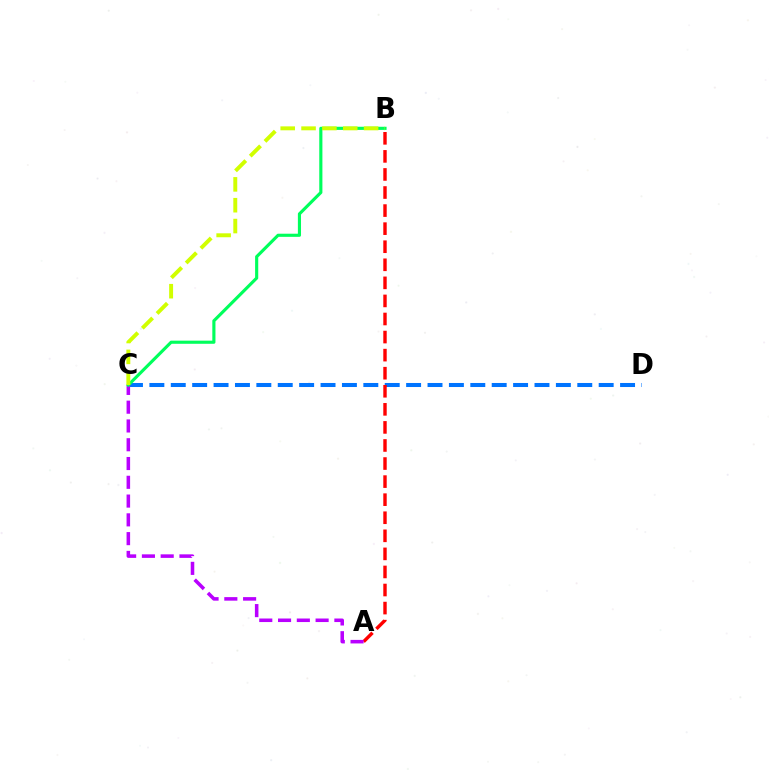{('C', 'D'): [{'color': '#0074ff', 'line_style': 'dashed', 'thickness': 2.91}], ('A', 'B'): [{'color': '#ff0000', 'line_style': 'dashed', 'thickness': 2.45}], ('A', 'C'): [{'color': '#b900ff', 'line_style': 'dashed', 'thickness': 2.55}], ('B', 'C'): [{'color': '#00ff5c', 'line_style': 'solid', 'thickness': 2.26}, {'color': '#d1ff00', 'line_style': 'dashed', 'thickness': 2.83}]}